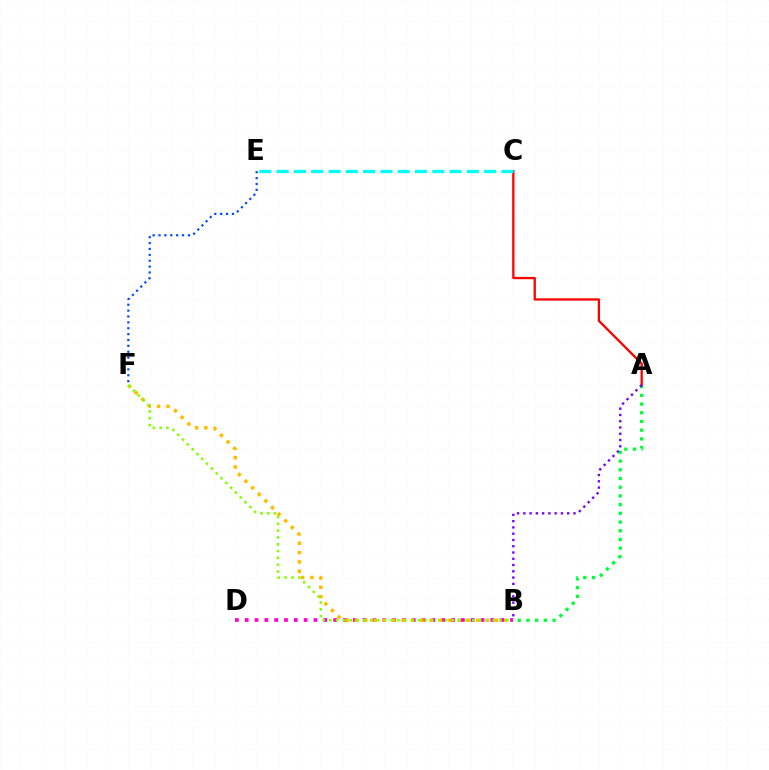{('A', 'B'): [{'color': '#00ff39', 'line_style': 'dotted', 'thickness': 2.37}, {'color': '#7200ff', 'line_style': 'dotted', 'thickness': 1.7}], ('A', 'C'): [{'color': '#ff0000', 'line_style': 'solid', 'thickness': 1.65}], ('B', 'D'): [{'color': '#ff00cf', 'line_style': 'dotted', 'thickness': 2.67}], ('B', 'F'): [{'color': '#ffbd00', 'line_style': 'dotted', 'thickness': 2.54}, {'color': '#84ff00', 'line_style': 'dotted', 'thickness': 1.85}], ('C', 'E'): [{'color': '#00fff6', 'line_style': 'dashed', 'thickness': 2.35}], ('E', 'F'): [{'color': '#004bff', 'line_style': 'dotted', 'thickness': 1.6}]}